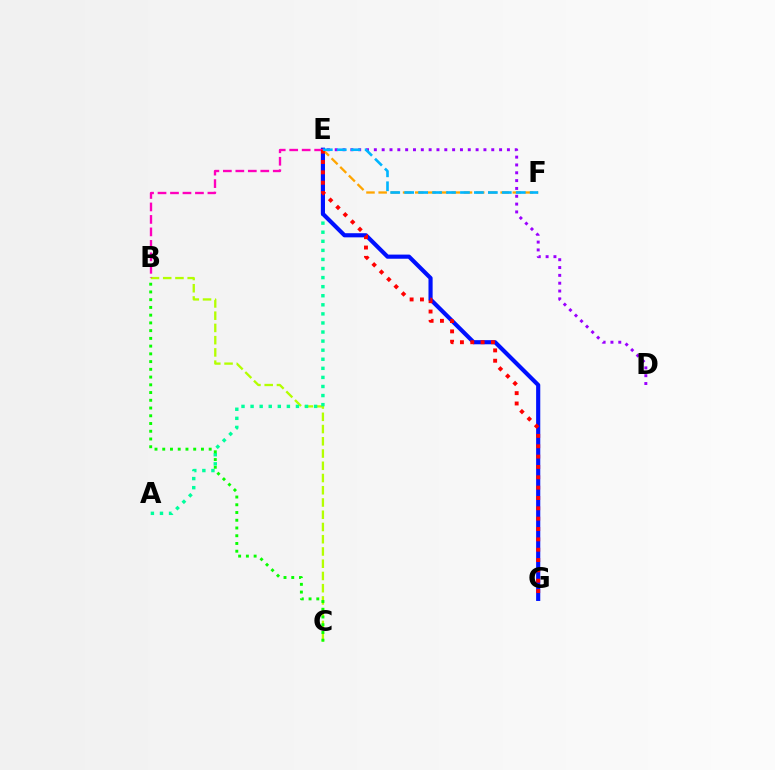{('B', 'C'): [{'color': '#b3ff00', 'line_style': 'dashed', 'thickness': 1.66}, {'color': '#08ff00', 'line_style': 'dotted', 'thickness': 2.1}], ('A', 'E'): [{'color': '#00ff9d', 'line_style': 'dotted', 'thickness': 2.47}], ('D', 'E'): [{'color': '#9b00ff', 'line_style': 'dotted', 'thickness': 2.13}], ('E', 'G'): [{'color': '#0010ff', 'line_style': 'solid', 'thickness': 2.98}, {'color': '#ff0000', 'line_style': 'dotted', 'thickness': 2.81}], ('E', 'F'): [{'color': '#ffa500', 'line_style': 'dashed', 'thickness': 1.66}, {'color': '#00b5ff', 'line_style': 'dashed', 'thickness': 1.89}], ('B', 'E'): [{'color': '#ff00bd', 'line_style': 'dashed', 'thickness': 1.69}]}